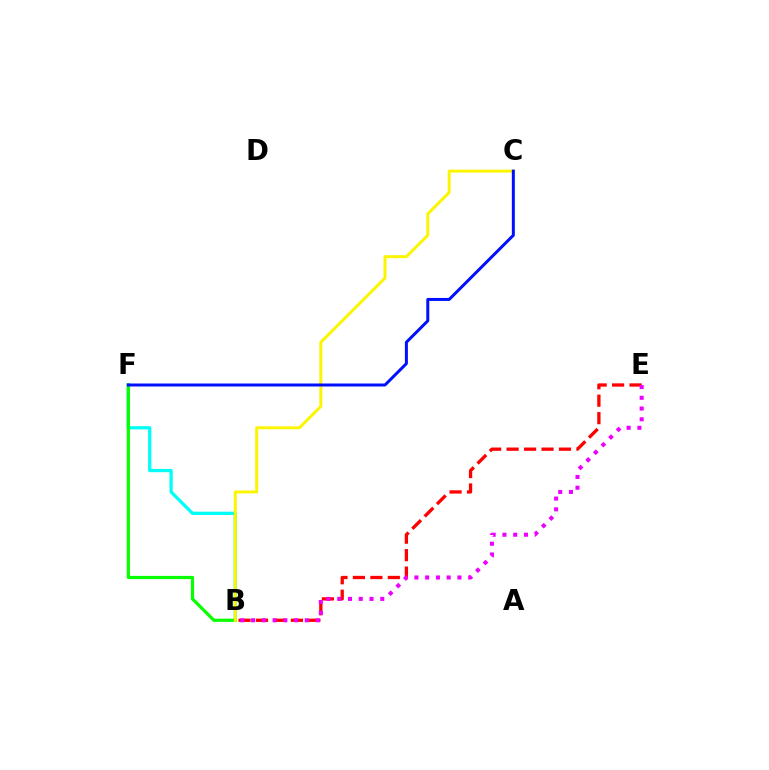{('B', 'F'): [{'color': '#00fff6', 'line_style': 'solid', 'thickness': 2.36}, {'color': '#08ff00', 'line_style': 'solid', 'thickness': 2.31}], ('B', 'C'): [{'color': '#fcf500', 'line_style': 'solid', 'thickness': 2.14}], ('B', 'E'): [{'color': '#ff0000', 'line_style': 'dashed', 'thickness': 2.37}, {'color': '#ee00ff', 'line_style': 'dotted', 'thickness': 2.92}], ('C', 'F'): [{'color': '#0010ff', 'line_style': 'solid', 'thickness': 2.15}]}